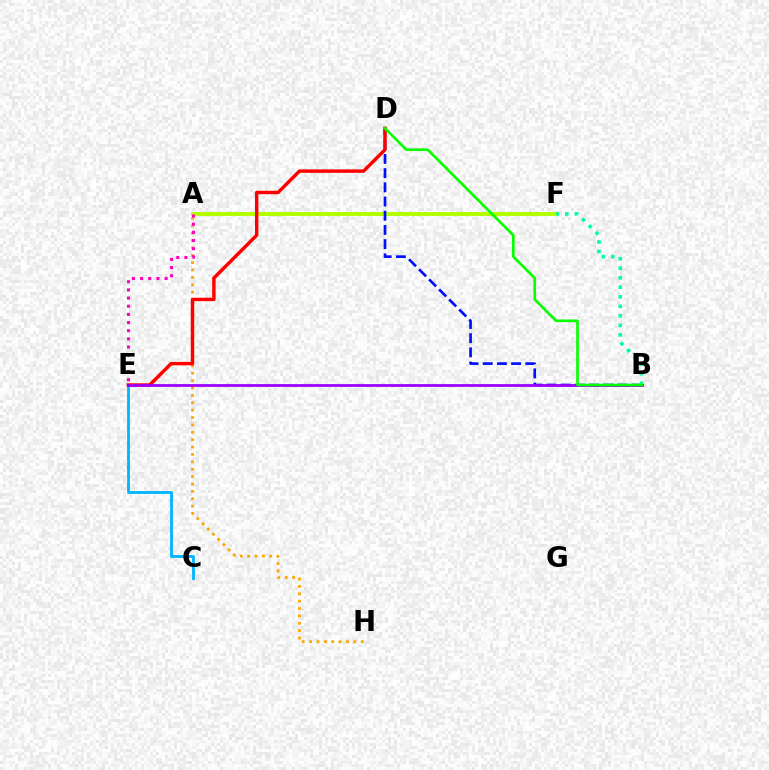{('A', 'F'): [{'color': '#b3ff00', 'line_style': 'solid', 'thickness': 2.82}], ('A', 'H'): [{'color': '#ffa500', 'line_style': 'dotted', 'thickness': 2.0}], ('B', 'D'): [{'color': '#0010ff', 'line_style': 'dashed', 'thickness': 1.93}, {'color': '#08ff00', 'line_style': 'solid', 'thickness': 1.91}], ('B', 'F'): [{'color': '#00ff9d', 'line_style': 'dotted', 'thickness': 2.59}], ('C', 'E'): [{'color': '#00b5ff', 'line_style': 'solid', 'thickness': 2.02}], ('D', 'E'): [{'color': '#ff0000', 'line_style': 'solid', 'thickness': 2.47}], ('B', 'E'): [{'color': '#9b00ff', 'line_style': 'solid', 'thickness': 2.0}], ('A', 'E'): [{'color': '#ff00bd', 'line_style': 'dotted', 'thickness': 2.22}]}